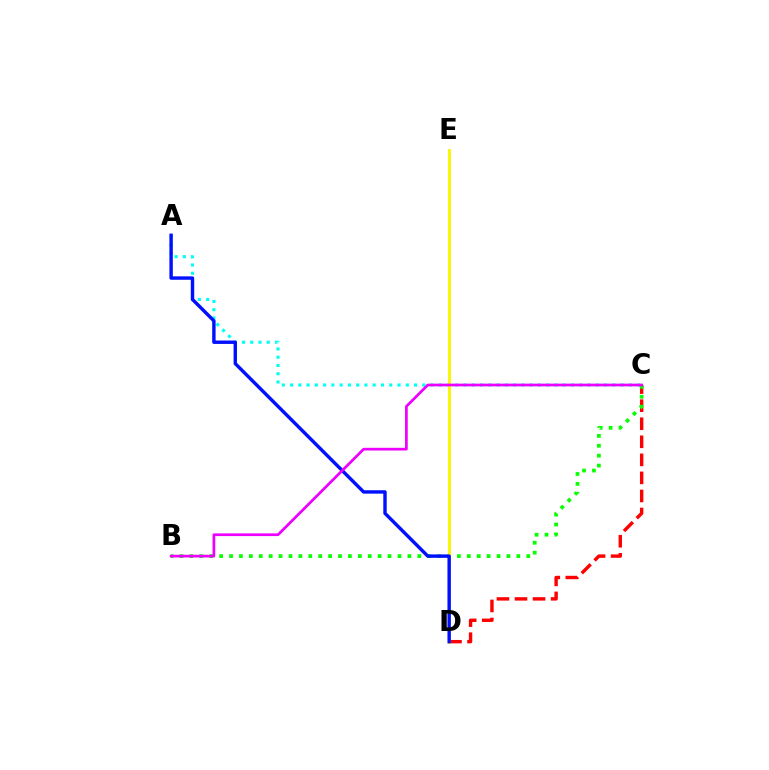{('C', 'D'): [{'color': '#ff0000', 'line_style': 'dashed', 'thickness': 2.45}], ('A', 'C'): [{'color': '#00fff6', 'line_style': 'dotted', 'thickness': 2.24}], ('B', 'C'): [{'color': '#08ff00', 'line_style': 'dotted', 'thickness': 2.69}, {'color': '#ee00ff', 'line_style': 'solid', 'thickness': 1.96}], ('D', 'E'): [{'color': '#fcf500', 'line_style': 'solid', 'thickness': 2.07}], ('A', 'D'): [{'color': '#0010ff', 'line_style': 'solid', 'thickness': 2.45}]}